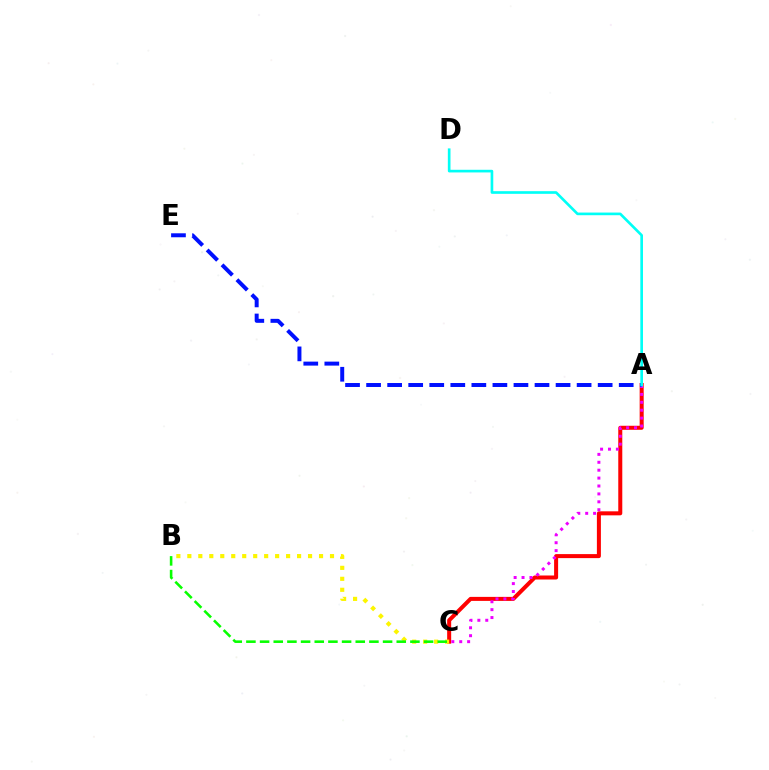{('A', 'C'): [{'color': '#ff0000', 'line_style': 'solid', 'thickness': 2.89}, {'color': '#ee00ff', 'line_style': 'dotted', 'thickness': 2.15}], ('B', 'C'): [{'color': '#fcf500', 'line_style': 'dotted', 'thickness': 2.98}, {'color': '#08ff00', 'line_style': 'dashed', 'thickness': 1.86}], ('A', 'E'): [{'color': '#0010ff', 'line_style': 'dashed', 'thickness': 2.86}], ('A', 'D'): [{'color': '#00fff6', 'line_style': 'solid', 'thickness': 1.91}]}